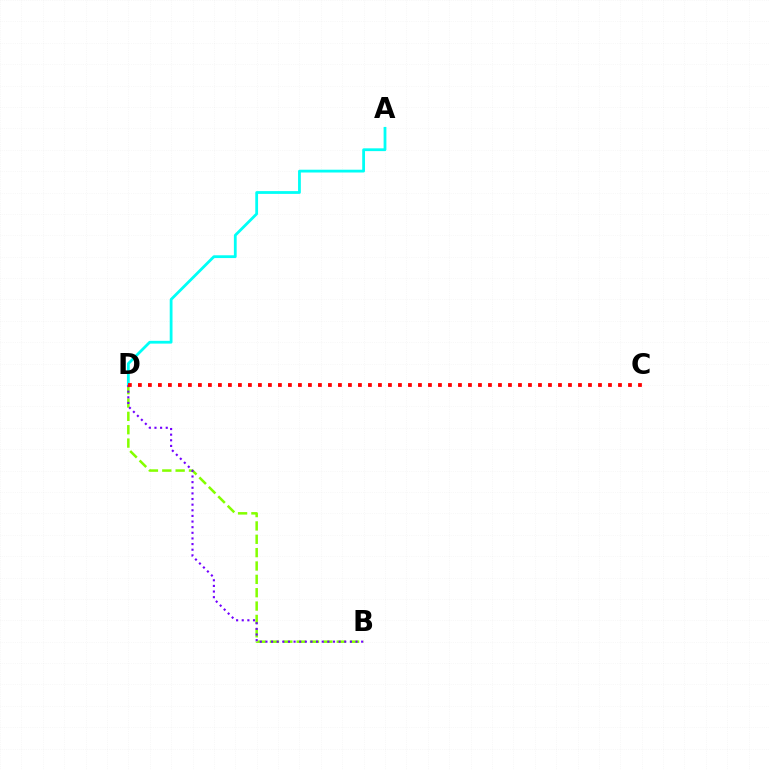{('B', 'D'): [{'color': '#84ff00', 'line_style': 'dashed', 'thickness': 1.81}, {'color': '#7200ff', 'line_style': 'dotted', 'thickness': 1.53}], ('A', 'D'): [{'color': '#00fff6', 'line_style': 'solid', 'thickness': 2.01}], ('C', 'D'): [{'color': '#ff0000', 'line_style': 'dotted', 'thickness': 2.72}]}